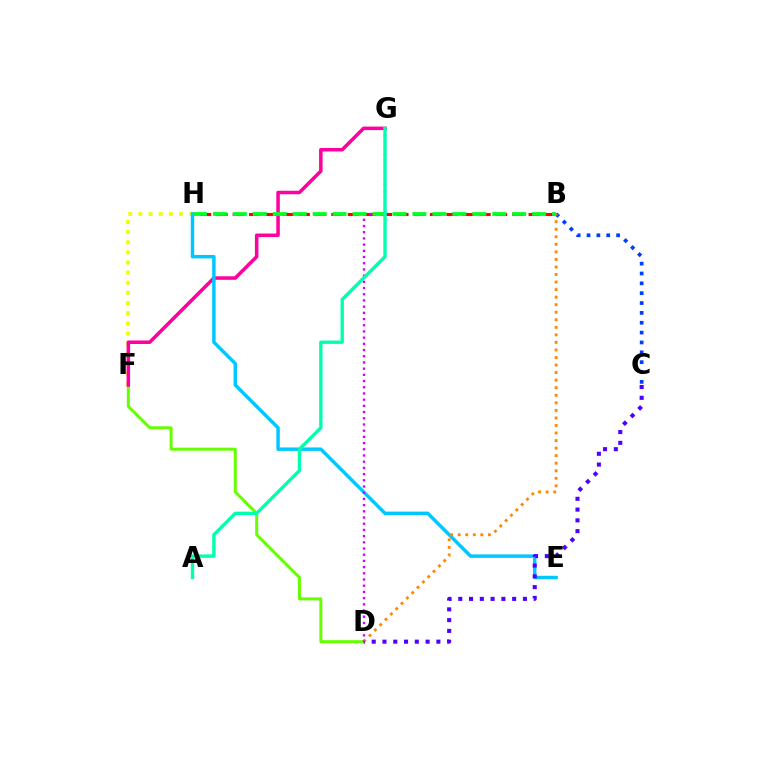{('B', 'C'): [{'color': '#003fff', 'line_style': 'dotted', 'thickness': 2.68}], ('D', 'F'): [{'color': '#66ff00', 'line_style': 'solid', 'thickness': 2.14}], ('F', 'H'): [{'color': '#eeff00', 'line_style': 'dotted', 'thickness': 2.76}], ('B', 'H'): [{'color': '#ff0000', 'line_style': 'dashed', 'thickness': 2.23}, {'color': '#00ff27', 'line_style': 'dashed', 'thickness': 2.71}], ('F', 'G'): [{'color': '#ff00a0', 'line_style': 'solid', 'thickness': 2.54}], ('E', 'H'): [{'color': '#00c7ff', 'line_style': 'solid', 'thickness': 2.49}], ('C', 'D'): [{'color': '#4f00ff', 'line_style': 'dotted', 'thickness': 2.93}], ('B', 'D'): [{'color': '#ff8800', 'line_style': 'dotted', 'thickness': 2.05}], ('D', 'G'): [{'color': '#d600ff', 'line_style': 'dotted', 'thickness': 1.69}], ('A', 'G'): [{'color': '#00ffaf', 'line_style': 'solid', 'thickness': 2.42}]}